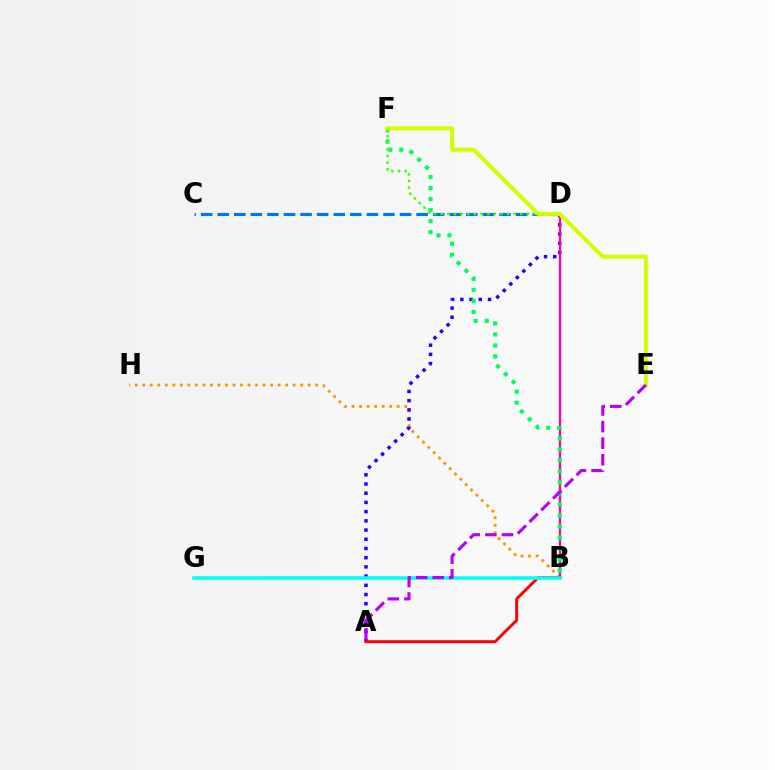{('B', 'H'): [{'color': '#ff9400', 'line_style': 'dotted', 'thickness': 2.04}], ('C', 'D'): [{'color': '#0074ff', 'line_style': 'dashed', 'thickness': 2.25}], ('A', 'D'): [{'color': '#2500ff', 'line_style': 'dotted', 'thickness': 2.5}], ('B', 'D'): [{'color': '#ff00ac', 'line_style': 'solid', 'thickness': 1.66}], ('B', 'F'): [{'color': '#00ff5c', 'line_style': 'dotted', 'thickness': 2.99}], ('A', 'B'): [{'color': '#ff0000', 'line_style': 'solid', 'thickness': 2.11}], ('D', 'F'): [{'color': '#3dff00', 'line_style': 'dotted', 'thickness': 1.8}], ('B', 'G'): [{'color': '#00fff6', 'line_style': 'solid', 'thickness': 2.54}], ('E', 'F'): [{'color': '#d1ff00', 'line_style': 'solid', 'thickness': 2.91}], ('A', 'E'): [{'color': '#b900ff', 'line_style': 'dashed', 'thickness': 2.25}]}